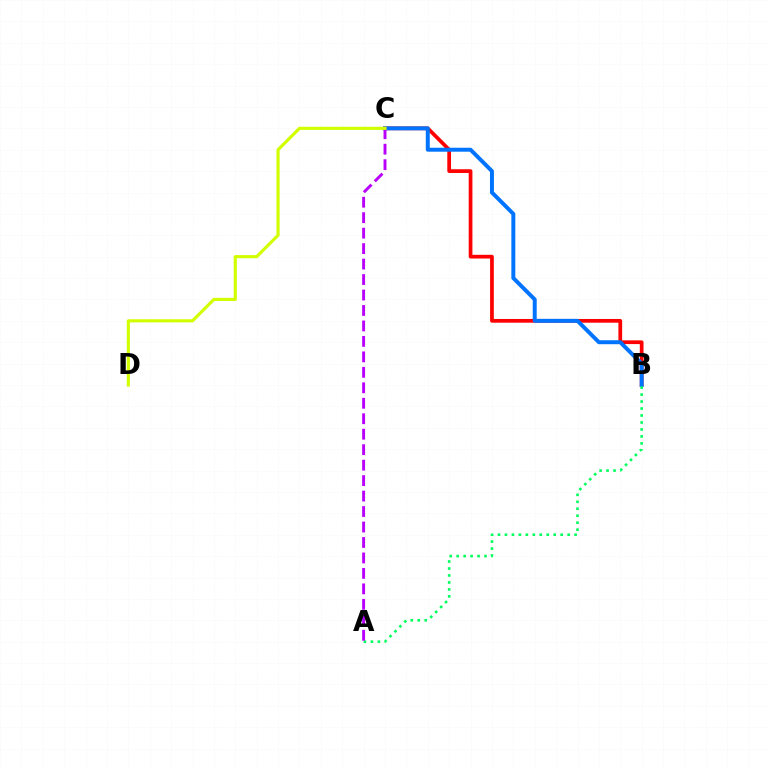{('B', 'C'): [{'color': '#ff0000', 'line_style': 'solid', 'thickness': 2.68}, {'color': '#0074ff', 'line_style': 'solid', 'thickness': 2.85}], ('A', 'B'): [{'color': '#00ff5c', 'line_style': 'dotted', 'thickness': 1.89}], ('A', 'C'): [{'color': '#b900ff', 'line_style': 'dashed', 'thickness': 2.1}], ('C', 'D'): [{'color': '#d1ff00', 'line_style': 'solid', 'thickness': 2.26}]}